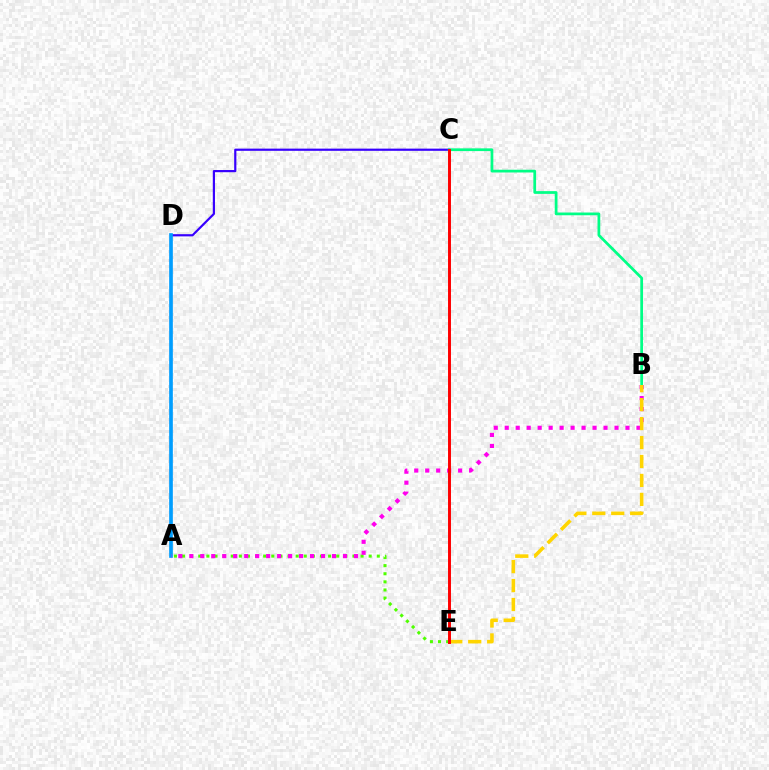{('A', 'E'): [{'color': '#4fff00', 'line_style': 'dotted', 'thickness': 2.2}], ('C', 'D'): [{'color': '#3700ff', 'line_style': 'solid', 'thickness': 1.58}], ('A', 'D'): [{'color': '#009eff', 'line_style': 'solid', 'thickness': 2.65}], ('A', 'B'): [{'color': '#ff00ed', 'line_style': 'dotted', 'thickness': 2.98}], ('B', 'C'): [{'color': '#00ff86', 'line_style': 'solid', 'thickness': 1.97}], ('B', 'E'): [{'color': '#ffd500', 'line_style': 'dashed', 'thickness': 2.57}], ('C', 'E'): [{'color': '#ff0000', 'line_style': 'solid', 'thickness': 2.12}]}